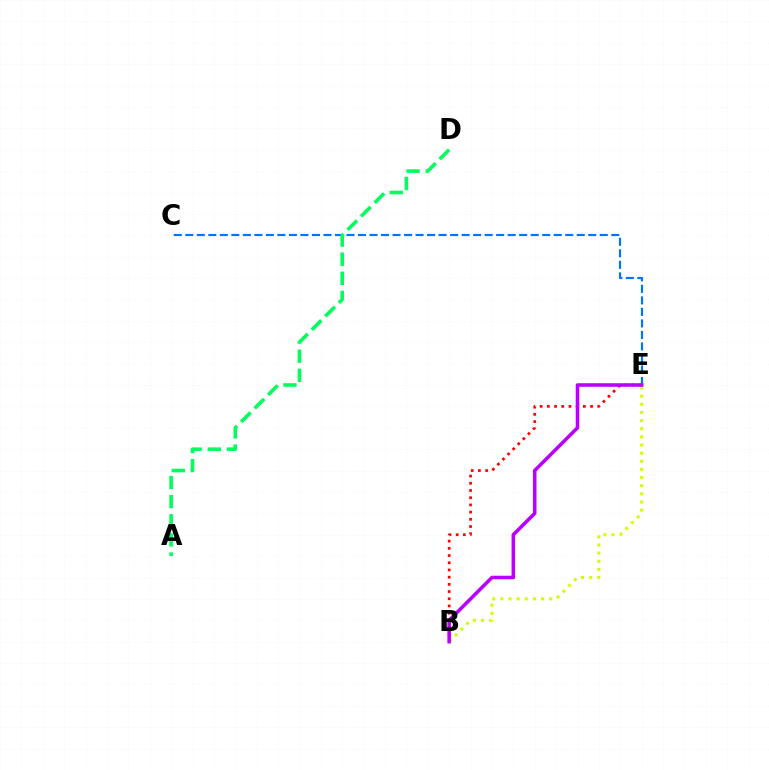{('B', 'E'): [{'color': '#ff0000', 'line_style': 'dotted', 'thickness': 1.96}, {'color': '#d1ff00', 'line_style': 'dotted', 'thickness': 2.21}, {'color': '#b900ff', 'line_style': 'solid', 'thickness': 2.55}], ('C', 'E'): [{'color': '#0074ff', 'line_style': 'dashed', 'thickness': 1.56}], ('A', 'D'): [{'color': '#00ff5c', 'line_style': 'dashed', 'thickness': 2.6}]}